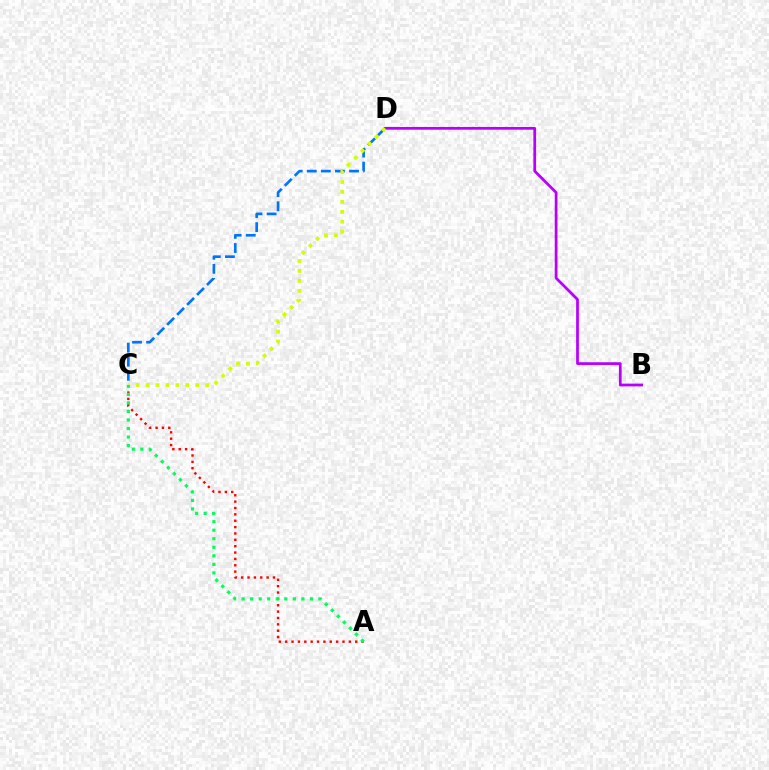{('B', 'D'): [{'color': '#b900ff', 'line_style': 'solid', 'thickness': 1.97}], ('C', 'D'): [{'color': '#0074ff', 'line_style': 'dashed', 'thickness': 1.91}, {'color': '#d1ff00', 'line_style': 'dotted', 'thickness': 2.7}], ('A', 'C'): [{'color': '#ff0000', 'line_style': 'dotted', 'thickness': 1.73}, {'color': '#00ff5c', 'line_style': 'dotted', 'thickness': 2.32}]}